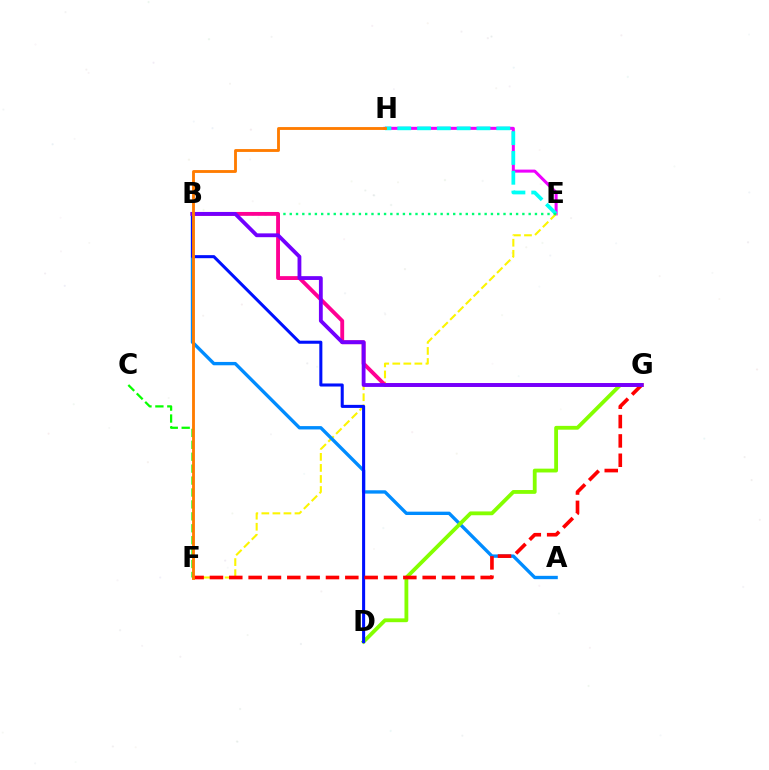{('E', 'H'): [{'color': '#ee00ff', 'line_style': 'solid', 'thickness': 2.18}, {'color': '#00fff6', 'line_style': 'dashed', 'thickness': 2.69}], ('E', 'F'): [{'color': '#fcf500', 'line_style': 'dashed', 'thickness': 1.5}], ('B', 'E'): [{'color': '#00ff74', 'line_style': 'dotted', 'thickness': 1.71}], ('C', 'F'): [{'color': '#08ff00', 'line_style': 'dashed', 'thickness': 1.62}], ('A', 'B'): [{'color': '#008cff', 'line_style': 'solid', 'thickness': 2.41}], ('D', 'G'): [{'color': '#84ff00', 'line_style': 'solid', 'thickness': 2.75}], ('B', 'D'): [{'color': '#0010ff', 'line_style': 'solid', 'thickness': 2.2}], ('B', 'G'): [{'color': '#ff0094', 'line_style': 'solid', 'thickness': 2.78}, {'color': '#7200ff', 'line_style': 'solid', 'thickness': 2.75}], ('F', 'G'): [{'color': '#ff0000', 'line_style': 'dashed', 'thickness': 2.63}], ('F', 'H'): [{'color': '#ff7c00', 'line_style': 'solid', 'thickness': 2.05}]}